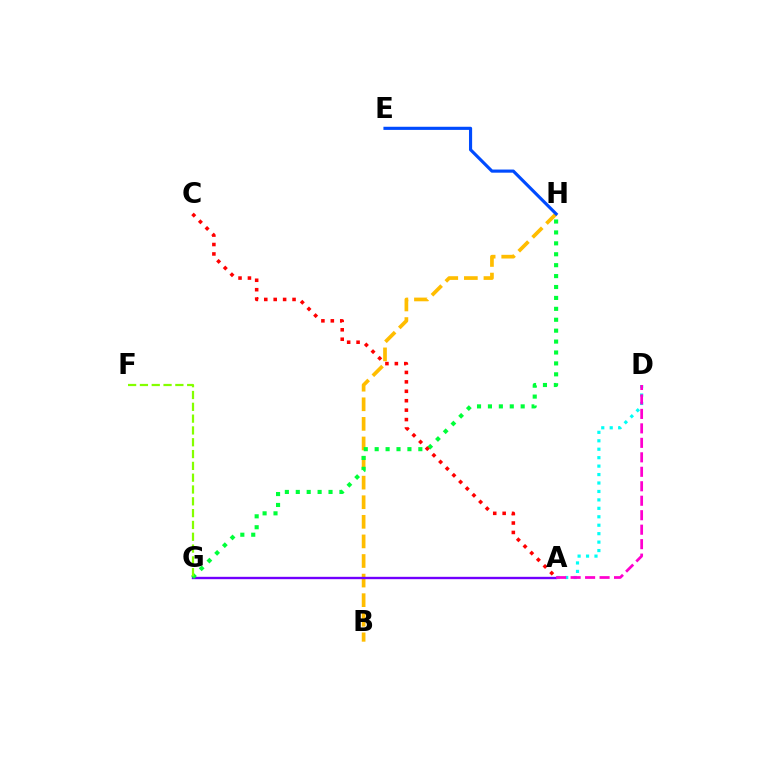{('B', 'H'): [{'color': '#ffbd00', 'line_style': 'dashed', 'thickness': 2.66}], ('A', 'D'): [{'color': '#00fff6', 'line_style': 'dotted', 'thickness': 2.29}, {'color': '#ff00cf', 'line_style': 'dashed', 'thickness': 1.97}], ('A', 'G'): [{'color': '#7200ff', 'line_style': 'solid', 'thickness': 1.7}], ('G', 'H'): [{'color': '#00ff39', 'line_style': 'dotted', 'thickness': 2.97}], ('A', 'C'): [{'color': '#ff0000', 'line_style': 'dotted', 'thickness': 2.56}], ('E', 'H'): [{'color': '#004bff', 'line_style': 'solid', 'thickness': 2.26}], ('F', 'G'): [{'color': '#84ff00', 'line_style': 'dashed', 'thickness': 1.6}]}